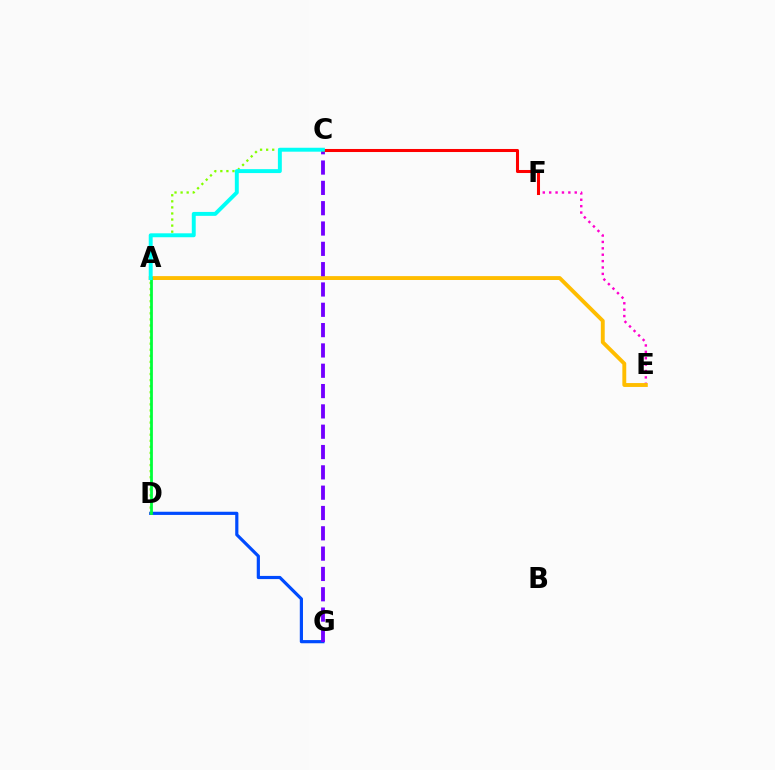{('D', 'G'): [{'color': '#004bff', 'line_style': 'solid', 'thickness': 2.29}], ('E', 'F'): [{'color': '#ff00cf', 'line_style': 'dotted', 'thickness': 1.74}], ('A', 'E'): [{'color': '#ffbd00', 'line_style': 'solid', 'thickness': 2.8}], ('C', 'G'): [{'color': '#7200ff', 'line_style': 'dashed', 'thickness': 2.76}], ('C', 'D'): [{'color': '#84ff00', 'line_style': 'dotted', 'thickness': 1.65}], ('A', 'D'): [{'color': '#00ff39', 'line_style': 'solid', 'thickness': 2.0}], ('C', 'F'): [{'color': '#ff0000', 'line_style': 'solid', 'thickness': 2.19}], ('A', 'C'): [{'color': '#00fff6', 'line_style': 'solid', 'thickness': 2.83}]}